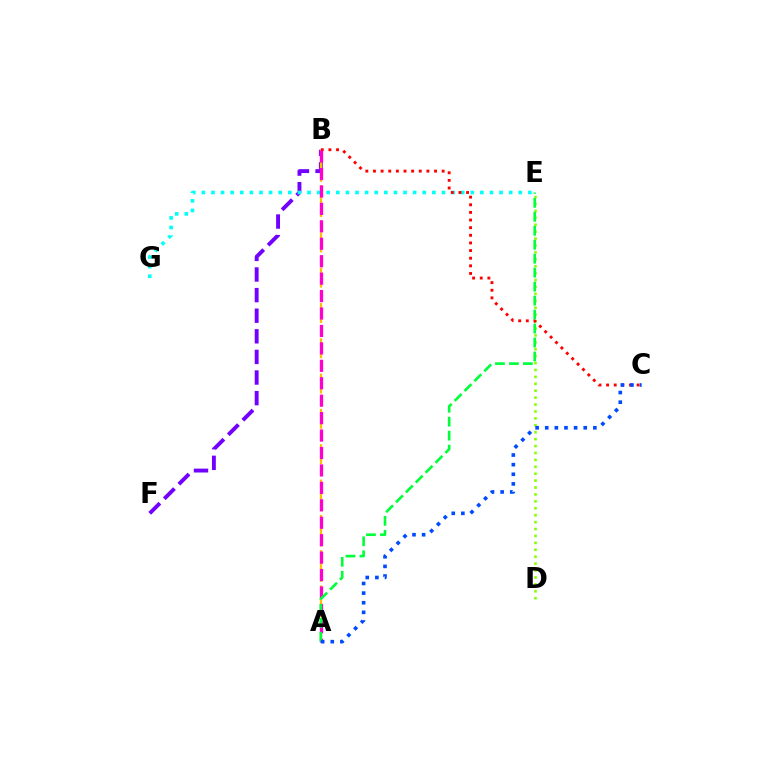{('B', 'F'): [{'color': '#7200ff', 'line_style': 'dashed', 'thickness': 2.8}], ('D', 'E'): [{'color': '#84ff00', 'line_style': 'dotted', 'thickness': 1.88}], ('E', 'G'): [{'color': '#00fff6', 'line_style': 'dotted', 'thickness': 2.61}], ('A', 'B'): [{'color': '#ffbd00', 'line_style': 'dashed', 'thickness': 1.6}, {'color': '#ff00cf', 'line_style': 'dashed', 'thickness': 2.37}], ('B', 'C'): [{'color': '#ff0000', 'line_style': 'dotted', 'thickness': 2.07}], ('A', 'E'): [{'color': '#00ff39', 'line_style': 'dashed', 'thickness': 1.9}], ('A', 'C'): [{'color': '#004bff', 'line_style': 'dotted', 'thickness': 2.61}]}